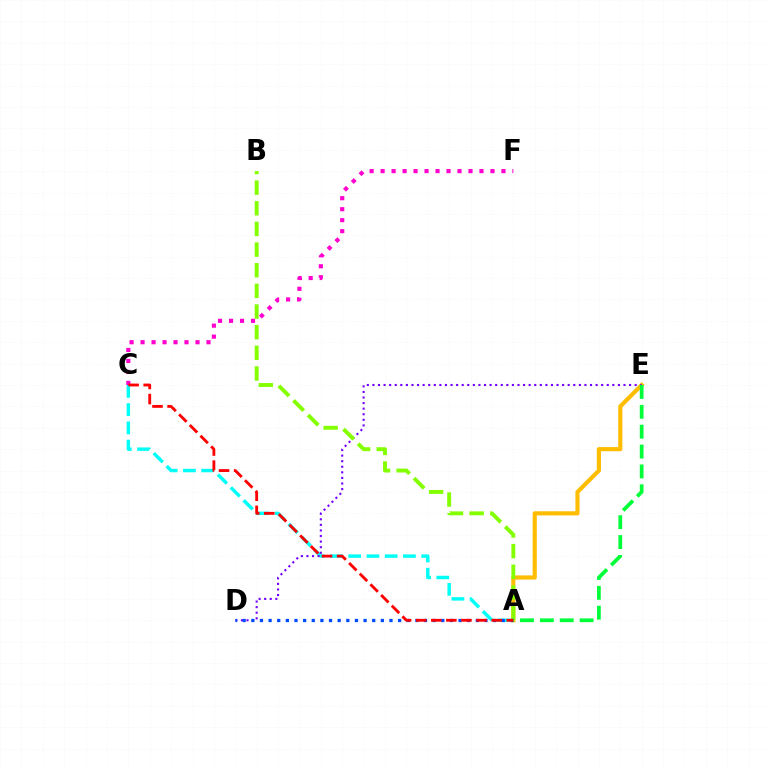{('A', 'E'): [{'color': '#ffbd00', 'line_style': 'solid', 'thickness': 3.0}, {'color': '#00ff39', 'line_style': 'dashed', 'thickness': 2.7}], ('A', 'C'): [{'color': '#00fff6', 'line_style': 'dashed', 'thickness': 2.48}, {'color': '#ff0000', 'line_style': 'dashed', 'thickness': 2.05}], ('C', 'F'): [{'color': '#ff00cf', 'line_style': 'dotted', 'thickness': 2.99}], ('D', 'E'): [{'color': '#7200ff', 'line_style': 'dotted', 'thickness': 1.52}], ('A', 'B'): [{'color': '#84ff00', 'line_style': 'dashed', 'thickness': 2.81}], ('A', 'D'): [{'color': '#004bff', 'line_style': 'dotted', 'thickness': 2.35}]}